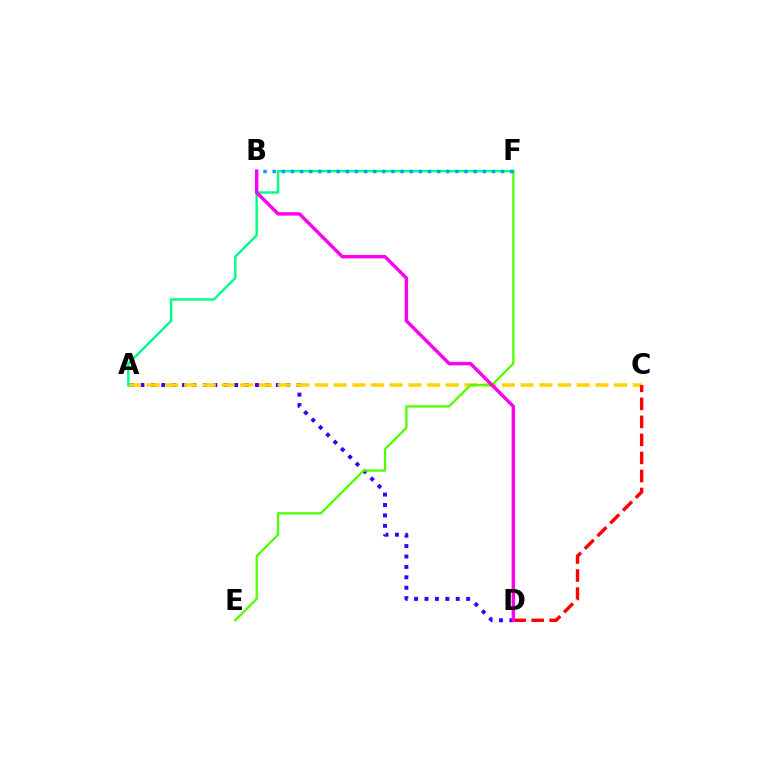{('A', 'D'): [{'color': '#3700ff', 'line_style': 'dotted', 'thickness': 2.83}], ('A', 'C'): [{'color': '#ffd500', 'line_style': 'dashed', 'thickness': 2.54}], ('E', 'F'): [{'color': '#4fff00', 'line_style': 'solid', 'thickness': 1.63}], ('A', 'F'): [{'color': '#00ff86', 'line_style': 'solid', 'thickness': 1.76}], ('C', 'D'): [{'color': '#ff0000', 'line_style': 'dashed', 'thickness': 2.45}], ('B', 'D'): [{'color': '#ff00ed', 'line_style': 'solid', 'thickness': 2.47}], ('B', 'F'): [{'color': '#009eff', 'line_style': 'dotted', 'thickness': 2.48}]}